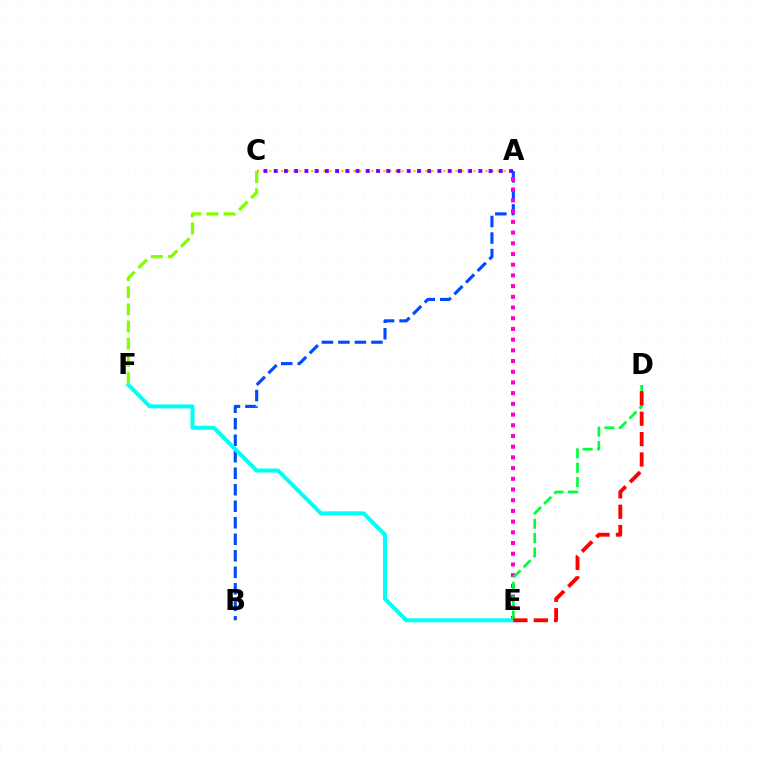{('A', 'B'): [{'color': '#004bff', 'line_style': 'dashed', 'thickness': 2.24}], ('A', 'E'): [{'color': '#ff00cf', 'line_style': 'dotted', 'thickness': 2.91}], ('C', 'F'): [{'color': '#84ff00', 'line_style': 'dashed', 'thickness': 2.33}], ('E', 'F'): [{'color': '#00fff6', 'line_style': 'solid', 'thickness': 2.87}], ('A', 'C'): [{'color': '#ffbd00', 'line_style': 'dotted', 'thickness': 1.63}, {'color': '#7200ff', 'line_style': 'dotted', 'thickness': 2.78}], ('D', 'E'): [{'color': '#00ff39', 'line_style': 'dashed', 'thickness': 1.95}, {'color': '#ff0000', 'line_style': 'dashed', 'thickness': 2.77}]}